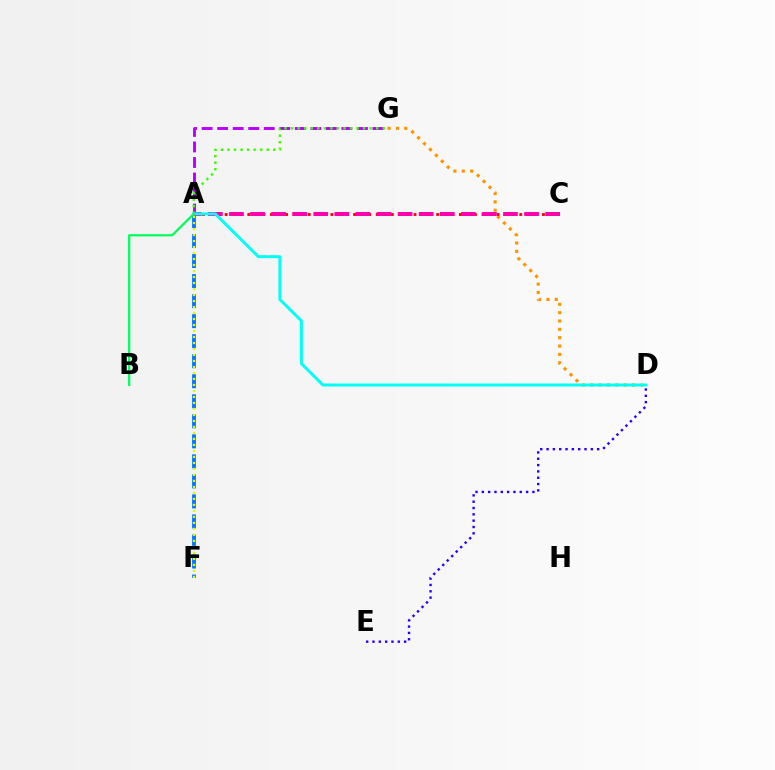{('A', 'G'): [{'color': '#b900ff', 'line_style': 'dashed', 'thickness': 2.11}, {'color': '#3dff00', 'line_style': 'dotted', 'thickness': 1.78}], ('A', 'F'): [{'color': '#0074ff', 'line_style': 'dashed', 'thickness': 2.72}, {'color': '#d1ff00', 'line_style': 'dotted', 'thickness': 1.63}], ('D', 'G'): [{'color': '#ff9400', 'line_style': 'dotted', 'thickness': 2.27}], ('A', 'C'): [{'color': '#ff0000', 'line_style': 'dotted', 'thickness': 2.05}, {'color': '#ff00ac', 'line_style': 'dashed', 'thickness': 2.86}], ('D', 'E'): [{'color': '#2500ff', 'line_style': 'dotted', 'thickness': 1.72}], ('A', 'D'): [{'color': '#00fff6', 'line_style': 'solid', 'thickness': 2.13}], ('A', 'B'): [{'color': '#00ff5c', 'line_style': 'solid', 'thickness': 1.63}]}